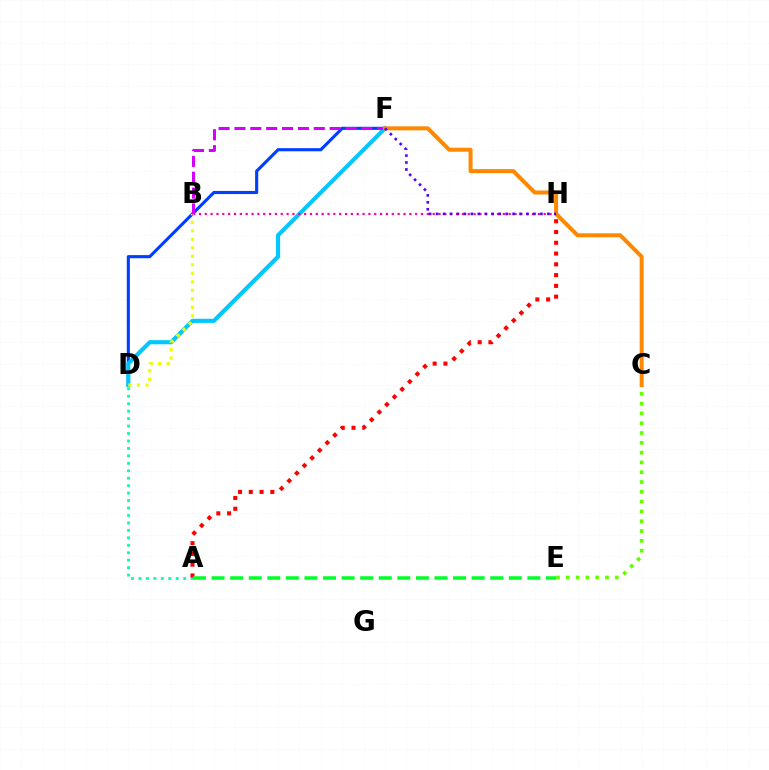{('C', 'E'): [{'color': '#66ff00', 'line_style': 'dotted', 'thickness': 2.66}], ('D', 'F'): [{'color': '#003fff', 'line_style': 'solid', 'thickness': 2.24}, {'color': '#00c7ff', 'line_style': 'solid', 'thickness': 2.96}], ('B', 'H'): [{'color': '#ff00a0', 'line_style': 'dotted', 'thickness': 1.59}], ('B', 'D'): [{'color': '#eeff00', 'line_style': 'dotted', 'thickness': 2.31}], ('A', 'D'): [{'color': '#00ffaf', 'line_style': 'dotted', 'thickness': 2.02}], ('B', 'F'): [{'color': '#d600ff', 'line_style': 'dashed', 'thickness': 2.16}], ('C', 'F'): [{'color': '#ff8800', 'line_style': 'solid', 'thickness': 2.88}], ('F', 'H'): [{'color': '#4f00ff', 'line_style': 'dotted', 'thickness': 1.89}], ('A', 'H'): [{'color': '#ff0000', 'line_style': 'dotted', 'thickness': 2.93}], ('A', 'E'): [{'color': '#00ff27', 'line_style': 'dashed', 'thickness': 2.52}]}